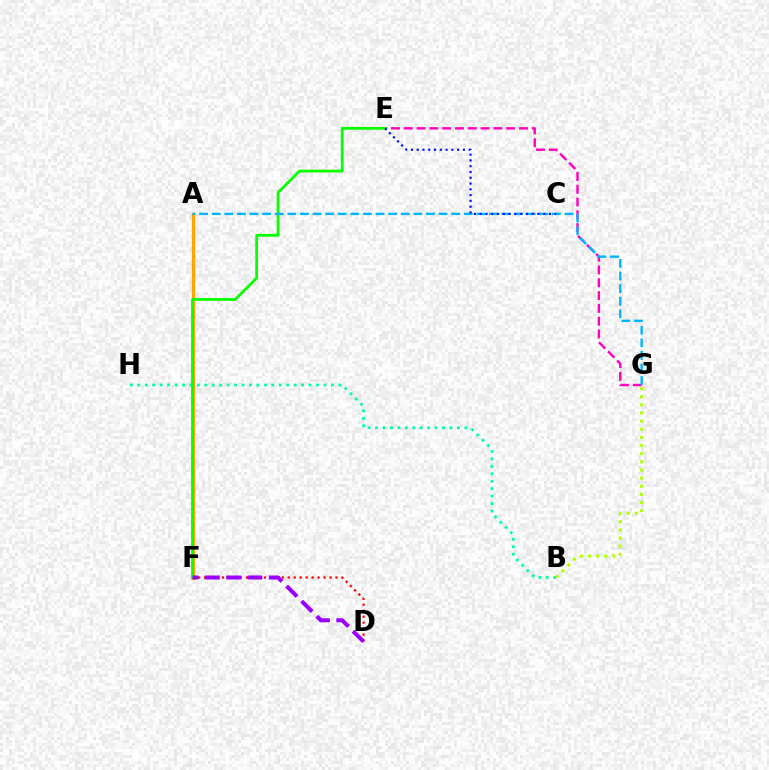{('B', 'H'): [{'color': '#00ff9d', 'line_style': 'dotted', 'thickness': 2.02}], ('E', 'G'): [{'color': '#ff00bd', 'line_style': 'dashed', 'thickness': 1.74}], ('A', 'F'): [{'color': '#ffa500', 'line_style': 'solid', 'thickness': 2.39}], ('D', 'F'): [{'color': '#ff0000', 'line_style': 'dotted', 'thickness': 1.62}, {'color': '#9b00ff', 'line_style': 'dashed', 'thickness': 2.89}], ('E', 'F'): [{'color': '#08ff00', 'line_style': 'solid', 'thickness': 2.01}], ('B', 'G'): [{'color': '#b3ff00', 'line_style': 'dotted', 'thickness': 2.21}], ('A', 'G'): [{'color': '#00b5ff', 'line_style': 'dashed', 'thickness': 1.71}], ('C', 'E'): [{'color': '#0010ff', 'line_style': 'dotted', 'thickness': 1.57}]}